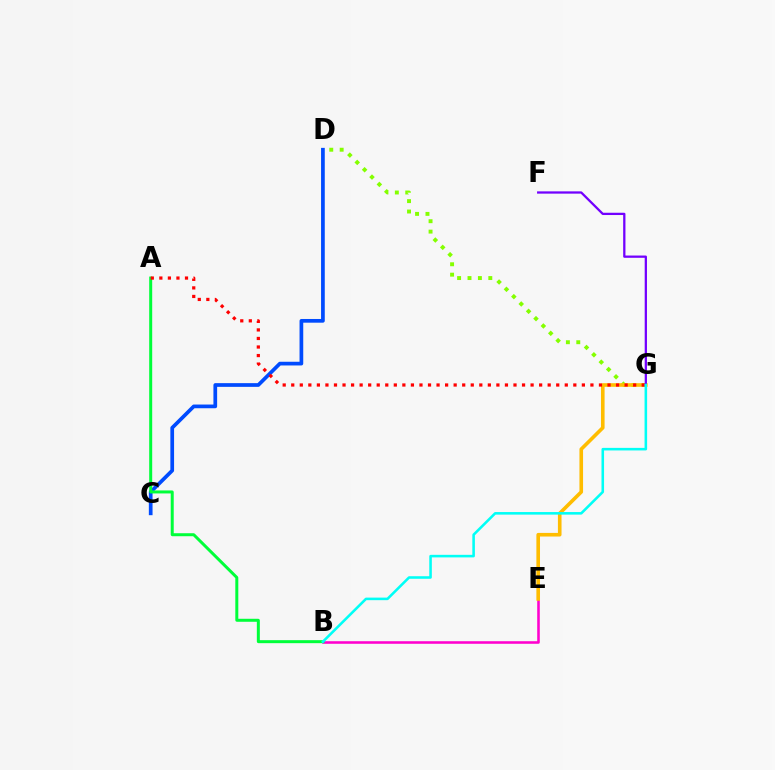{('C', 'D'): [{'color': '#004bff', 'line_style': 'solid', 'thickness': 2.67}], ('B', 'E'): [{'color': '#ff00cf', 'line_style': 'solid', 'thickness': 1.85}], ('D', 'G'): [{'color': '#84ff00', 'line_style': 'dotted', 'thickness': 2.83}], ('E', 'G'): [{'color': '#ffbd00', 'line_style': 'solid', 'thickness': 2.6}], ('A', 'B'): [{'color': '#00ff39', 'line_style': 'solid', 'thickness': 2.16}], ('A', 'G'): [{'color': '#ff0000', 'line_style': 'dotted', 'thickness': 2.32}], ('F', 'G'): [{'color': '#7200ff', 'line_style': 'solid', 'thickness': 1.64}], ('B', 'G'): [{'color': '#00fff6', 'line_style': 'solid', 'thickness': 1.85}]}